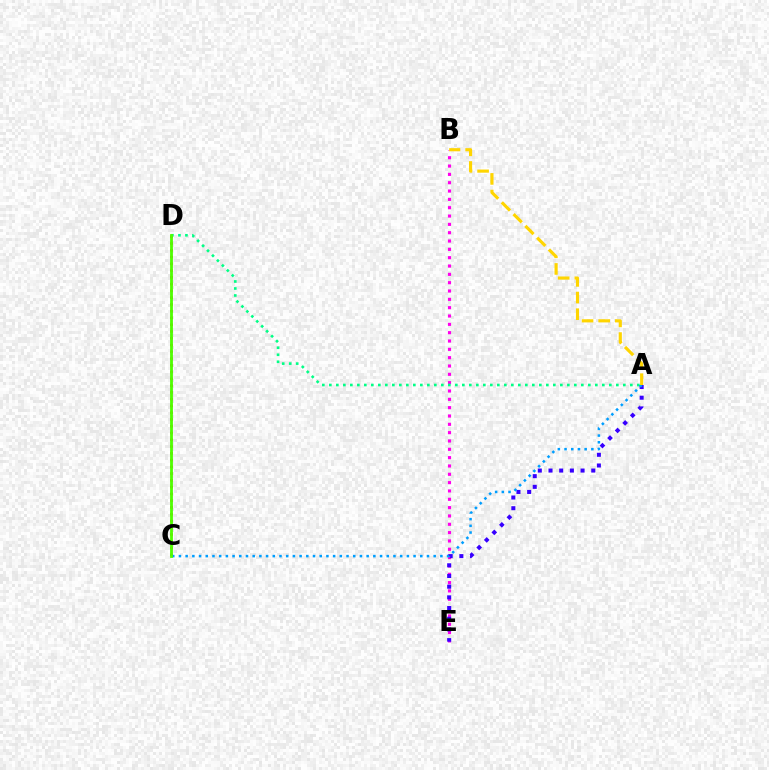{('B', 'E'): [{'color': '#ff00ed', 'line_style': 'dotted', 'thickness': 2.26}], ('C', 'D'): [{'color': '#ff0000', 'line_style': 'dotted', 'thickness': 1.84}, {'color': '#4fff00', 'line_style': 'solid', 'thickness': 2.02}], ('A', 'D'): [{'color': '#00ff86', 'line_style': 'dotted', 'thickness': 1.9}], ('A', 'E'): [{'color': '#3700ff', 'line_style': 'dotted', 'thickness': 2.9}], ('A', 'C'): [{'color': '#009eff', 'line_style': 'dotted', 'thickness': 1.82}], ('A', 'B'): [{'color': '#ffd500', 'line_style': 'dashed', 'thickness': 2.26}]}